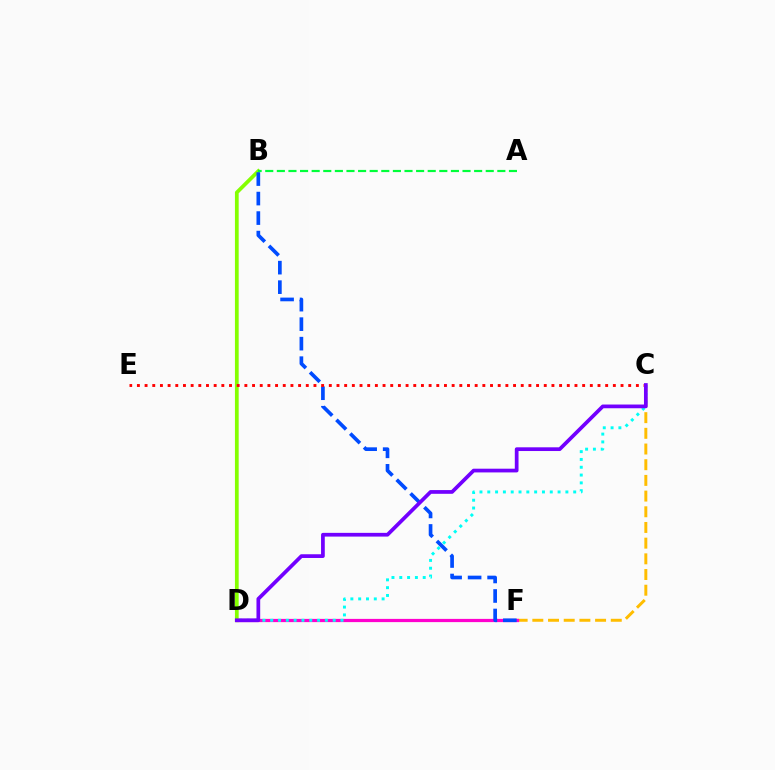{('C', 'F'): [{'color': '#ffbd00', 'line_style': 'dashed', 'thickness': 2.13}], ('D', 'F'): [{'color': '#ff00cf', 'line_style': 'solid', 'thickness': 2.32}], ('C', 'D'): [{'color': '#00fff6', 'line_style': 'dotted', 'thickness': 2.12}, {'color': '#7200ff', 'line_style': 'solid', 'thickness': 2.68}], ('B', 'D'): [{'color': '#84ff00', 'line_style': 'solid', 'thickness': 2.69}], ('A', 'B'): [{'color': '#00ff39', 'line_style': 'dashed', 'thickness': 1.58}], ('B', 'F'): [{'color': '#004bff', 'line_style': 'dashed', 'thickness': 2.65}], ('C', 'E'): [{'color': '#ff0000', 'line_style': 'dotted', 'thickness': 2.09}]}